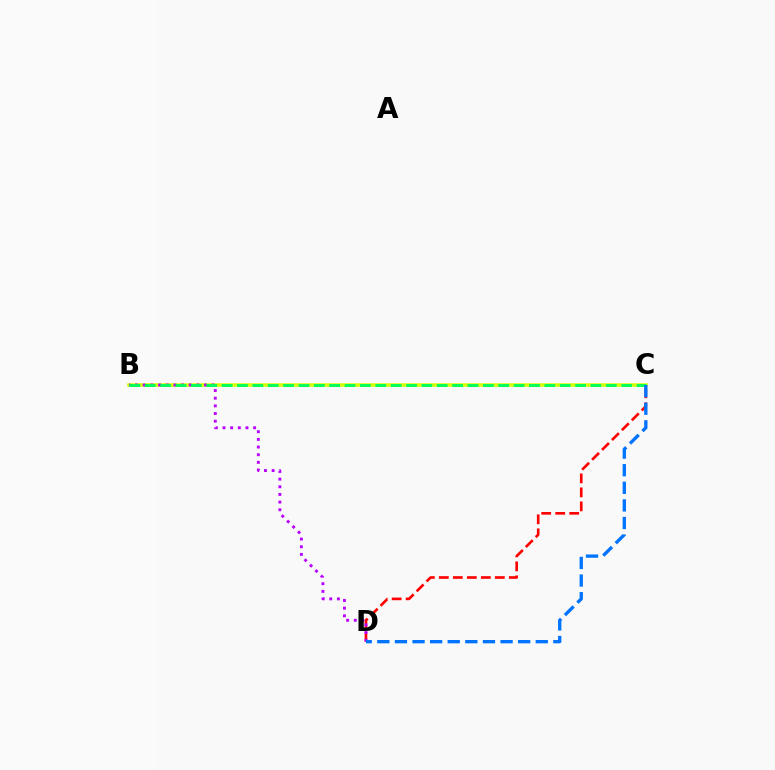{('C', 'D'): [{'color': '#ff0000', 'line_style': 'dashed', 'thickness': 1.9}, {'color': '#0074ff', 'line_style': 'dashed', 'thickness': 2.39}], ('B', 'C'): [{'color': '#d1ff00', 'line_style': 'solid', 'thickness': 2.53}, {'color': '#00ff5c', 'line_style': 'dashed', 'thickness': 2.09}], ('B', 'D'): [{'color': '#b900ff', 'line_style': 'dotted', 'thickness': 2.08}]}